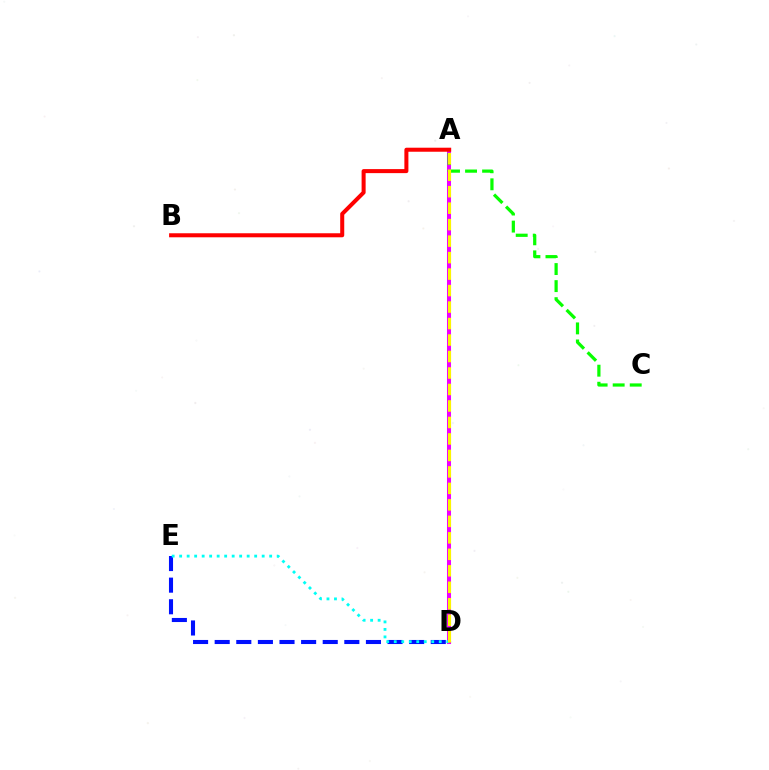{('D', 'E'): [{'color': '#0010ff', 'line_style': 'dashed', 'thickness': 2.94}, {'color': '#00fff6', 'line_style': 'dotted', 'thickness': 2.04}], ('A', 'D'): [{'color': '#ee00ff', 'line_style': 'solid', 'thickness': 2.91}, {'color': '#fcf500', 'line_style': 'dashed', 'thickness': 2.24}], ('A', 'B'): [{'color': '#ff0000', 'line_style': 'solid', 'thickness': 2.9}], ('A', 'C'): [{'color': '#08ff00', 'line_style': 'dashed', 'thickness': 2.32}]}